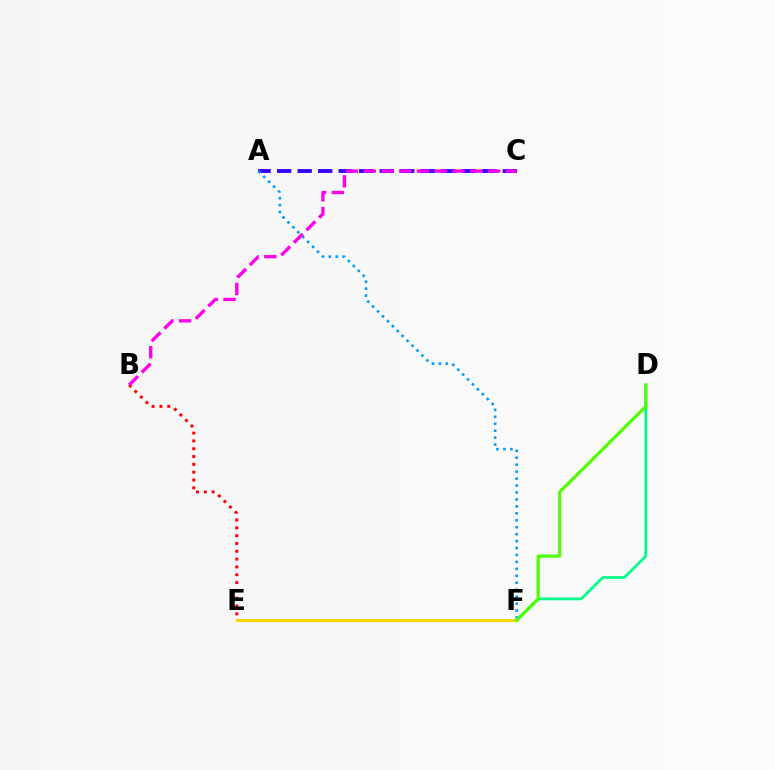{('A', 'C'): [{'color': '#3700ff', 'line_style': 'dashed', 'thickness': 2.79}], ('A', 'F'): [{'color': '#009eff', 'line_style': 'dotted', 'thickness': 1.89}], ('D', 'F'): [{'color': '#00ff86', 'line_style': 'solid', 'thickness': 1.97}, {'color': '#4fff00', 'line_style': 'solid', 'thickness': 2.3}], ('E', 'F'): [{'color': '#ffd500', 'line_style': 'solid', 'thickness': 2.2}], ('B', 'E'): [{'color': '#ff0000', 'line_style': 'dotted', 'thickness': 2.13}], ('B', 'C'): [{'color': '#ff00ed', 'line_style': 'dashed', 'thickness': 2.41}]}